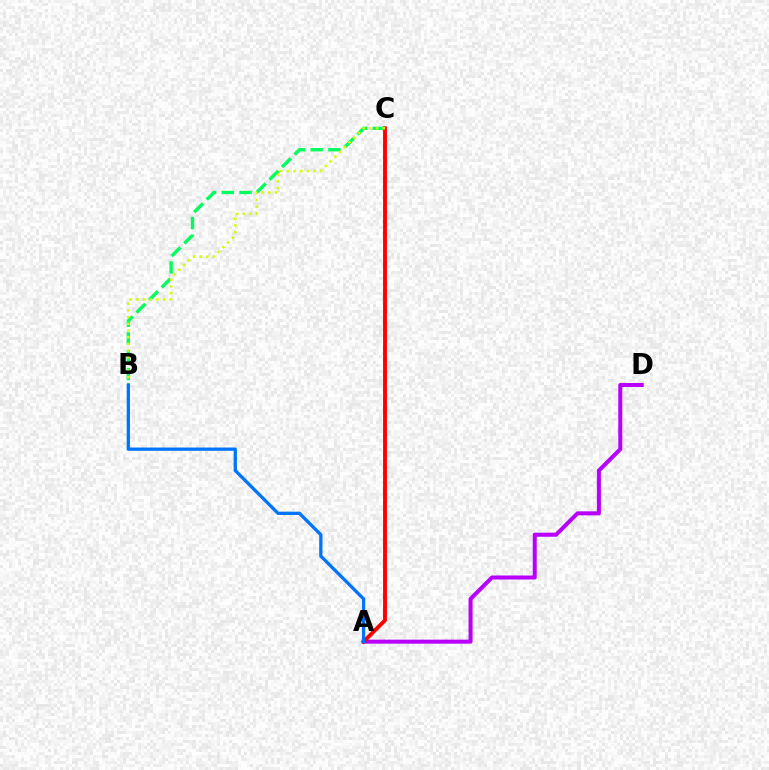{('A', 'D'): [{'color': '#b900ff', 'line_style': 'solid', 'thickness': 2.9}], ('B', 'C'): [{'color': '#00ff5c', 'line_style': 'dashed', 'thickness': 2.41}, {'color': '#d1ff00', 'line_style': 'dotted', 'thickness': 1.81}], ('A', 'C'): [{'color': '#ff0000', 'line_style': 'solid', 'thickness': 2.79}], ('A', 'B'): [{'color': '#0074ff', 'line_style': 'solid', 'thickness': 2.35}]}